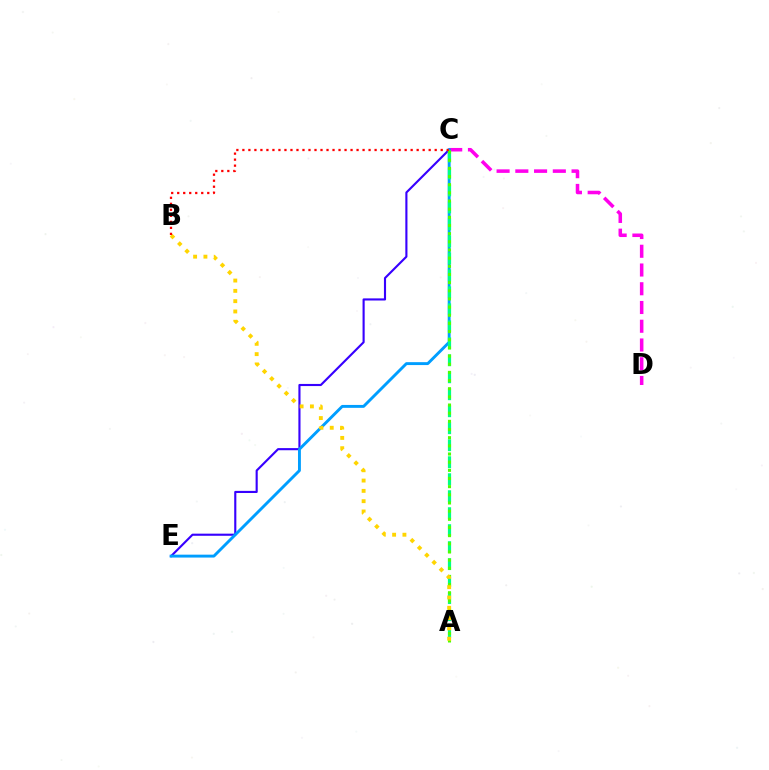{('C', 'D'): [{'color': '#ff00ed', 'line_style': 'dashed', 'thickness': 2.55}], ('C', 'E'): [{'color': '#3700ff', 'line_style': 'solid', 'thickness': 1.53}, {'color': '#009eff', 'line_style': 'solid', 'thickness': 2.09}], ('A', 'C'): [{'color': '#00ff86', 'line_style': 'dashed', 'thickness': 2.31}, {'color': '#4fff00', 'line_style': 'dotted', 'thickness': 2.22}], ('A', 'B'): [{'color': '#ffd500', 'line_style': 'dotted', 'thickness': 2.8}], ('B', 'C'): [{'color': '#ff0000', 'line_style': 'dotted', 'thickness': 1.63}]}